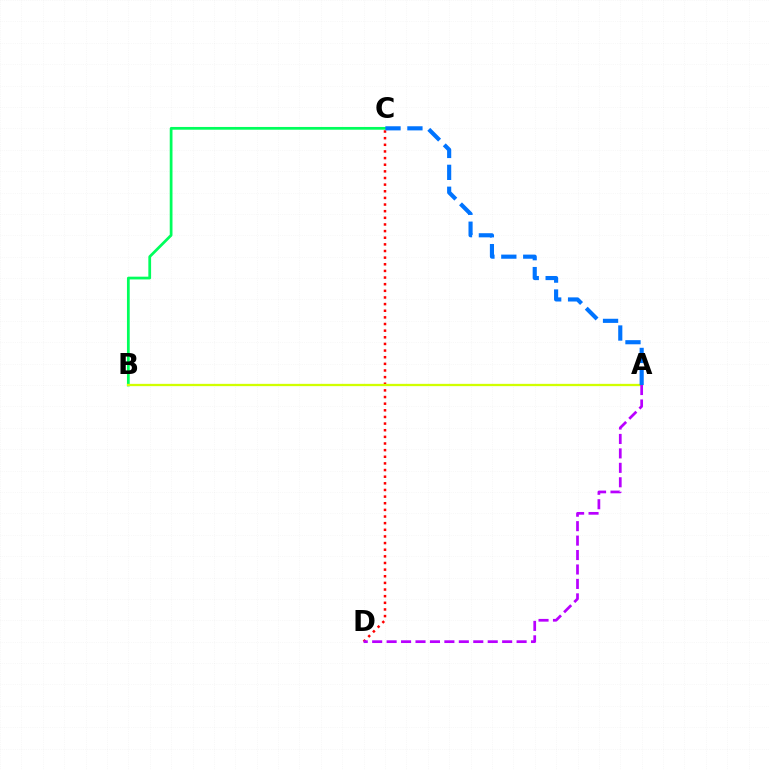{('C', 'D'): [{'color': '#ff0000', 'line_style': 'dotted', 'thickness': 1.8}], ('B', 'C'): [{'color': '#00ff5c', 'line_style': 'solid', 'thickness': 1.98}], ('A', 'B'): [{'color': '#d1ff00', 'line_style': 'solid', 'thickness': 1.66}], ('A', 'D'): [{'color': '#b900ff', 'line_style': 'dashed', 'thickness': 1.96}], ('A', 'C'): [{'color': '#0074ff', 'line_style': 'dashed', 'thickness': 2.98}]}